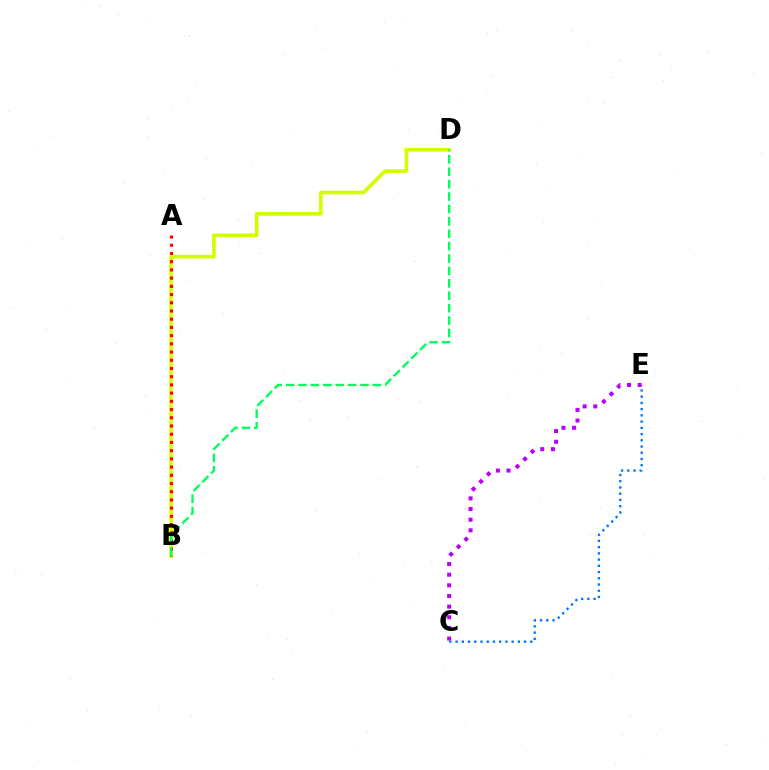{('B', 'D'): [{'color': '#d1ff00', 'line_style': 'solid', 'thickness': 2.62}, {'color': '#00ff5c', 'line_style': 'dashed', 'thickness': 1.68}], ('A', 'B'): [{'color': '#ff0000', 'line_style': 'dotted', 'thickness': 2.23}], ('C', 'E'): [{'color': '#b900ff', 'line_style': 'dotted', 'thickness': 2.89}, {'color': '#0074ff', 'line_style': 'dotted', 'thickness': 1.69}]}